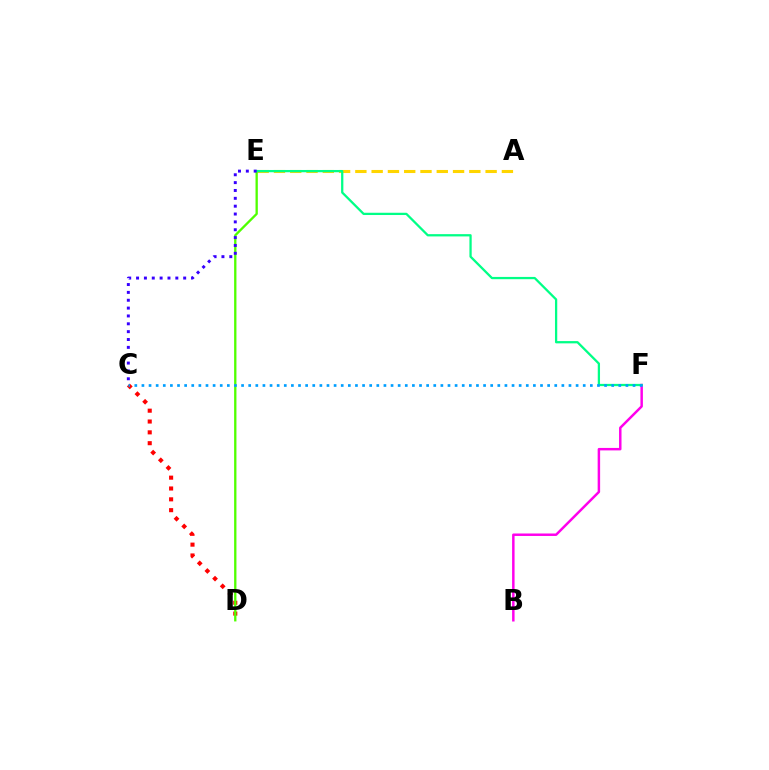{('B', 'F'): [{'color': '#ff00ed', 'line_style': 'solid', 'thickness': 1.78}], ('A', 'E'): [{'color': '#ffd500', 'line_style': 'dashed', 'thickness': 2.21}], ('C', 'D'): [{'color': '#ff0000', 'line_style': 'dotted', 'thickness': 2.94}], ('D', 'E'): [{'color': '#4fff00', 'line_style': 'solid', 'thickness': 1.67}], ('E', 'F'): [{'color': '#00ff86', 'line_style': 'solid', 'thickness': 1.63}], ('C', 'F'): [{'color': '#009eff', 'line_style': 'dotted', 'thickness': 1.93}], ('C', 'E'): [{'color': '#3700ff', 'line_style': 'dotted', 'thickness': 2.13}]}